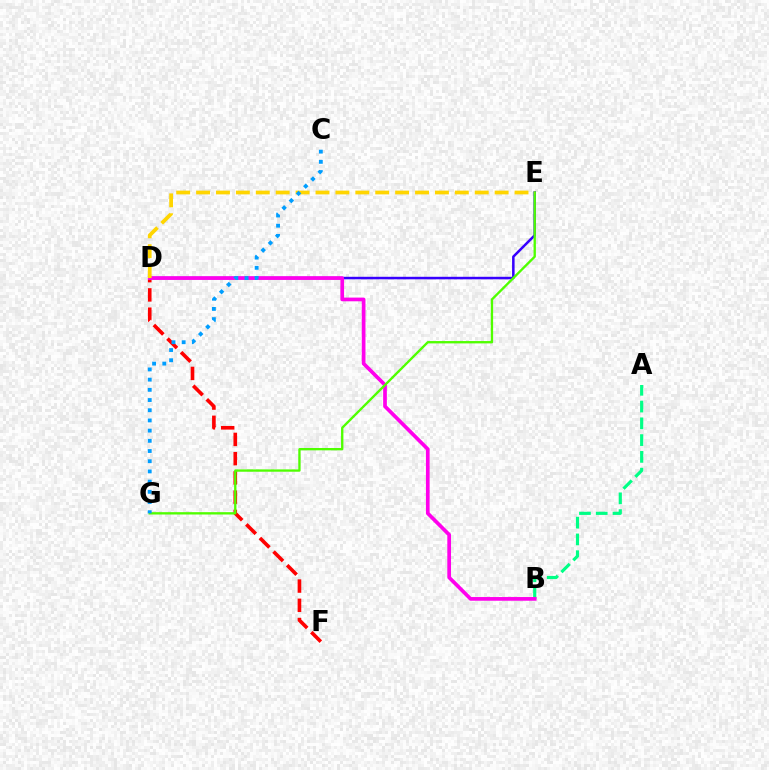{('D', 'F'): [{'color': '#ff0000', 'line_style': 'dashed', 'thickness': 2.61}], ('A', 'B'): [{'color': '#00ff86', 'line_style': 'dashed', 'thickness': 2.28}], ('D', 'E'): [{'color': '#3700ff', 'line_style': 'solid', 'thickness': 1.82}, {'color': '#ffd500', 'line_style': 'dashed', 'thickness': 2.7}], ('B', 'D'): [{'color': '#ff00ed', 'line_style': 'solid', 'thickness': 2.66}], ('E', 'G'): [{'color': '#4fff00', 'line_style': 'solid', 'thickness': 1.69}], ('C', 'G'): [{'color': '#009eff', 'line_style': 'dotted', 'thickness': 2.77}]}